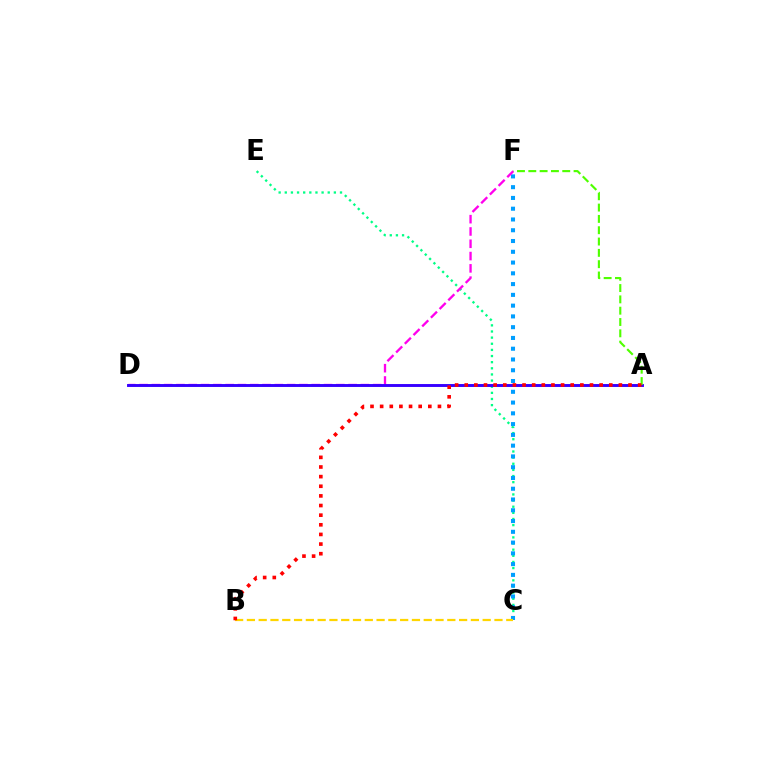{('C', 'E'): [{'color': '#00ff86', 'line_style': 'dotted', 'thickness': 1.67}], ('C', 'F'): [{'color': '#009eff', 'line_style': 'dotted', 'thickness': 2.93}], ('D', 'F'): [{'color': '#ff00ed', 'line_style': 'dashed', 'thickness': 1.67}], ('A', 'D'): [{'color': '#3700ff', 'line_style': 'solid', 'thickness': 2.1}], ('A', 'F'): [{'color': '#4fff00', 'line_style': 'dashed', 'thickness': 1.54}], ('B', 'C'): [{'color': '#ffd500', 'line_style': 'dashed', 'thickness': 1.6}], ('A', 'B'): [{'color': '#ff0000', 'line_style': 'dotted', 'thickness': 2.62}]}